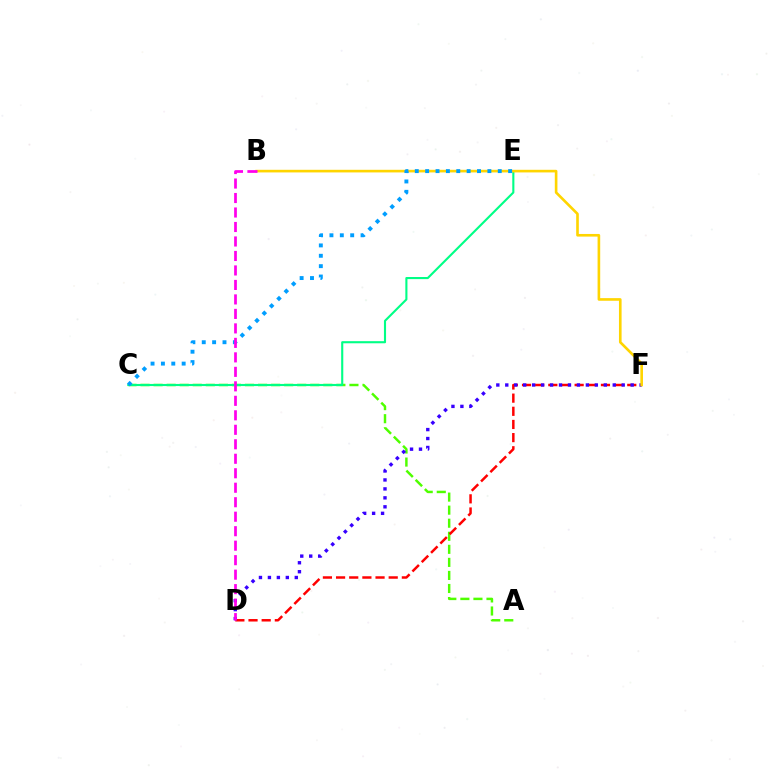{('A', 'C'): [{'color': '#4fff00', 'line_style': 'dashed', 'thickness': 1.77}], ('D', 'F'): [{'color': '#ff0000', 'line_style': 'dashed', 'thickness': 1.79}, {'color': '#3700ff', 'line_style': 'dotted', 'thickness': 2.43}], ('C', 'E'): [{'color': '#00ff86', 'line_style': 'solid', 'thickness': 1.52}, {'color': '#009eff', 'line_style': 'dotted', 'thickness': 2.82}], ('B', 'F'): [{'color': '#ffd500', 'line_style': 'solid', 'thickness': 1.89}], ('B', 'D'): [{'color': '#ff00ed', 'line_style': 'dashed', 'thickness': 1.97}]}